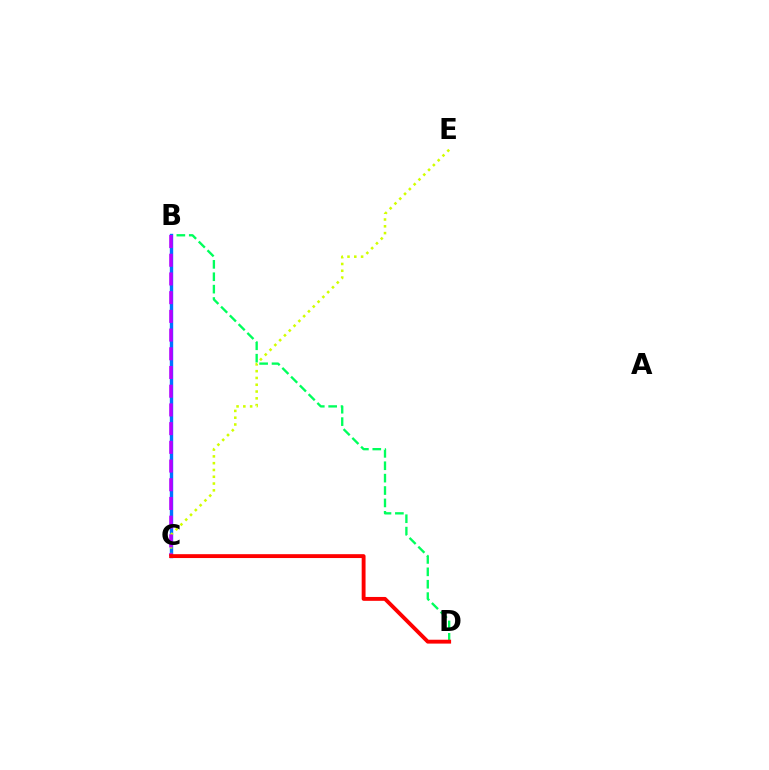{('B', 'D'): [{'color': '#00ff5c', 'line_style': 'dashed', 'thickness': 1.68}], ('B', 'C'): [{'color': '#0074ff', 'line_style': 'solid', 'thickness': 2.44}, {'color': '#b900ff', 'line_style': 'dashed', 'thickness': 2.54}], ('C', 'E'): [{'color': '#d1ff00', 'line_style': 'dotted', 'thickness': 1.85}], ('C', 'D'): [{'color': '#ff0000', 'line_style': 'solid', 'thickness': 2.79}]}